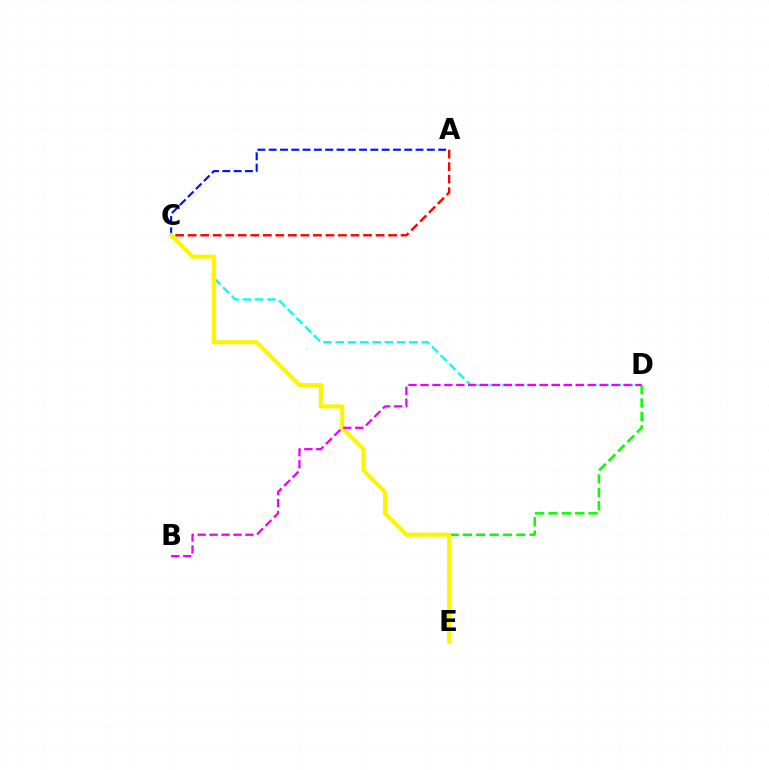{('A', 'C'): [{'color': '#ff0000', 'line_style': 'dashed', 'thickness': 1.7}, {'color': '#0010ff', 'line_style': 'dashed', 'thickness': 1.53}], ('C', 'D'): [{'color': '#00fff6', 'line_style': 'dashed', 'thickness': 1.67}], ('D', 'E'): [{'color': '#08ff00', 'line_style': 'dashed', 'thickness': 1.82}], ('C', 'E'): [{'color': '#fcf500', 'line_style': 'solid', 'thickness': 2.95}], ('B', 'D'): [{'color': '#ee00ff', 'line_style': 'dashed', 'thickness': 1.62}]}